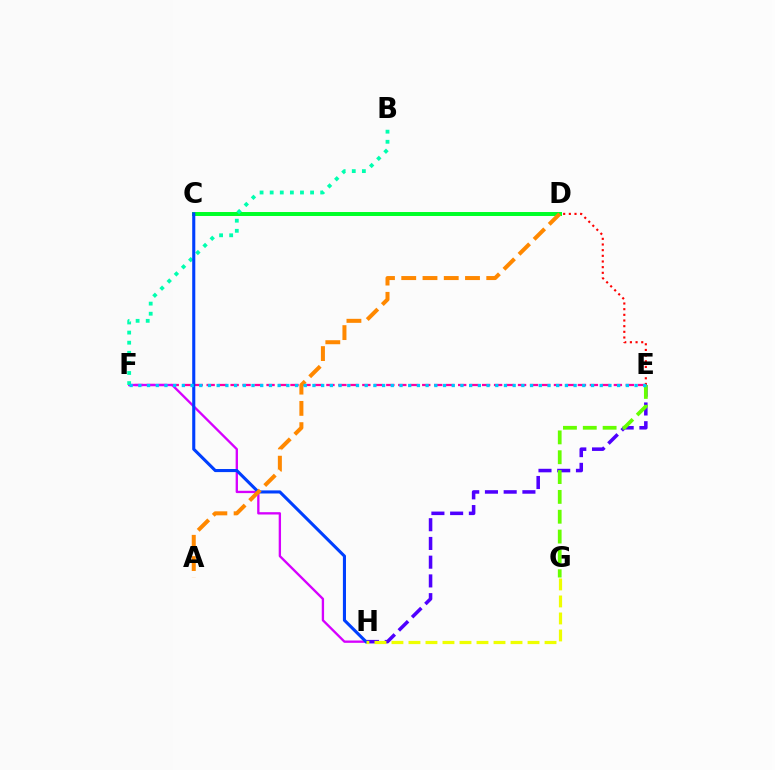{('C', 'D'): [{'color': '#00ff27', 'line_style': 'solid', 'thickness': 2.86}], ('E', 'H'): [{'color': '#4f00ff', 'line_style': 'dashed', 'thickness': 2.54}], ('E', 'G'): [{'color': '#66ff00', 'line_style': 'dashed', 'thickness': 2.69}], ('E', 'F'): [{'color': '#ff00a0', 'line_style': 'dashed', 'thickness': 1.63}, {'color': '#00c7ff', 'line_style': 'dotted', 'thickness': 2.37}], ('F', 'H'): [{'color': '#d600ff', 'line_style': 'solid', 'thickness': 1.68}], ('B', 'F'): [{'color': '#00ffaf', 'line_style': 'dotted', 'thickness': 2.74}], ('C', 'H'): [{'color': '#003fff', 'line_style': 'solid', 'thickness': 2.22}], ('D', 'E'): [{'color': '#ff0000', 'line_style': 'dotted', 'thickness': 1.54}], ('A', 'D'): [{'color': '#ff8800', 'line_style': 'dashed', 'thickness': 2.89}], ('G', 'H'): [{'color': '#eeff00', 'line_style': 'dashed', 'thickness': 2.31}]}